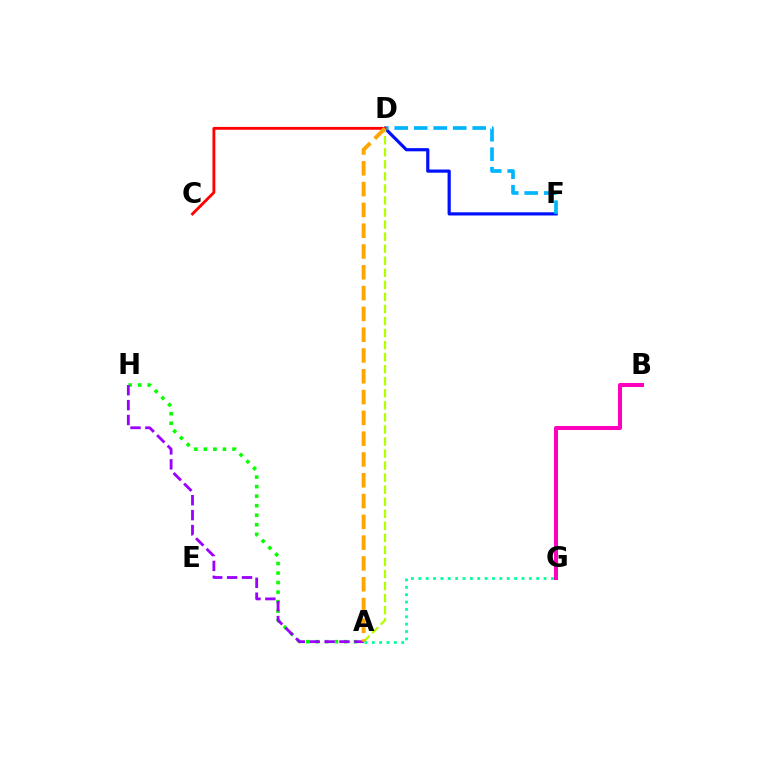{('D', 'F'): [{'color': '#0010ff', 'line_style': 'solid', 'thickness': 2.29}, {'color': '#00b5ff', 'line_style': 'dashed', 'thickness': 2.65}], ('A', 'D'): [{'color': '#b3ff00', 'line_style': 'dashed', 'thickness': 1.64}, {'color': '#ffa500', 'line_style': 'dashed', 'thickness': 2.83}], ('B', 'G'): [{'color': '#ff00bd', 'line_style': 'solid', 'thickness': 2.9}], ('C', 'D'): [{'color': '#ff0000', 'line_style': 'solid', 'thickness': 2.05}], ('A', 'H'): [{'color': '#08ff00', 'line_style': 'dotted', 'thickness': 2.59}, {'color': '#9b00ff', 'line_style': 'dashed', 'thickness': 2.03}], ('A', 'G'): [{'color': '#00ff9d', 'line_style': 'dotted', 'thickness': 2.0}]}